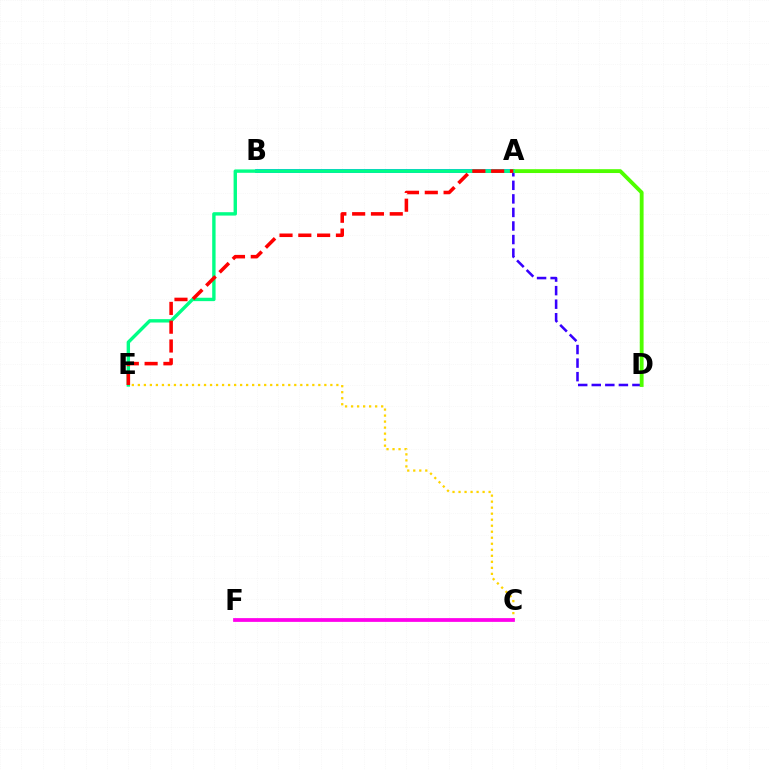{('C', 'E'): [{'color': '#ffd500', 'line_style': 'dotted', 'thickness': 1.63}], ('A', 'D'): [{'color': '#3700ff', 'line_style': 'dashed', 'thickness': 1.84}, {'color': '#4fff00', 'line_style': 'solid', 'thickness': 2.77}], ('C', 'F'): [{'color': '#ff00ed', 'line_style': 'solid', 'thickness': 2.7}], ('A', 'B'): [{'color': '#009eff', 'line_style': 'solid', 'thickness': 2.72}], ('A', 'E'): [{'color': '#00ff86', 'line_style': 'solid', 'thickness': 2.44}, {'color': '#ff0000', 'line_style': 'dashed', 'thickness': 2.55}]}